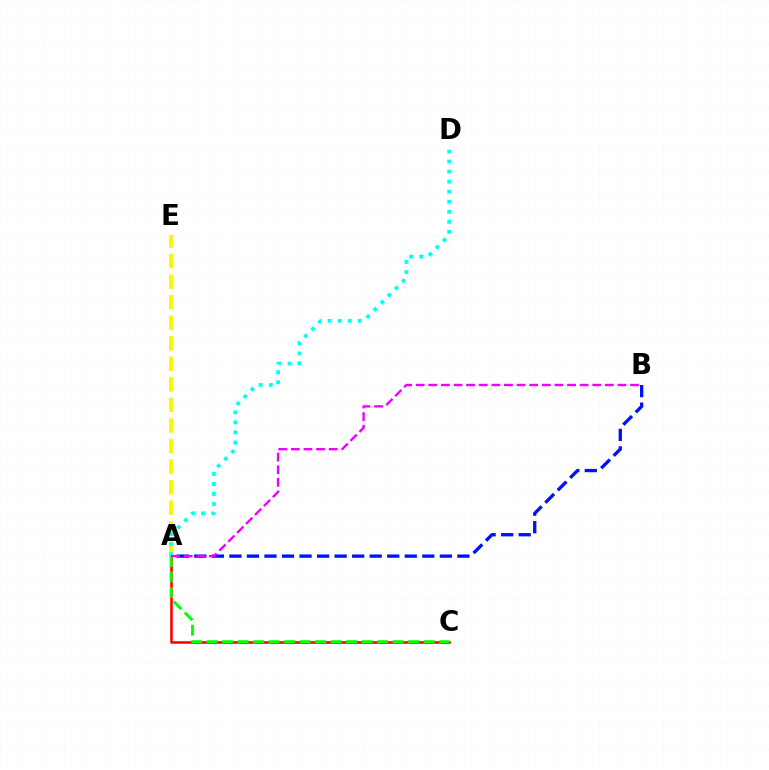{('A', 'C'): [{'color': '#ff0000', 'line_style': 'solid', 'thickness': 1.85}, {'color': '#08ff00', 'line_style': 'dashed', 'thickness': 2.11}], ('A', 'E'): [{'color': '#fcf500', 'line_style': 'dashed', 'thickness': 2.79}], ('A', 'B'): [{'color': '#0010ff', 'line_style': 'dashed', 'thickness': 2.38}, {'color': '#ee00ff', 'line_style': 'dashed', 'thickness': 1.71}], ('A', 'D'): [{'color': '#00fff6', 'line_style': 'dotted', 'thickness': 2.73}]}